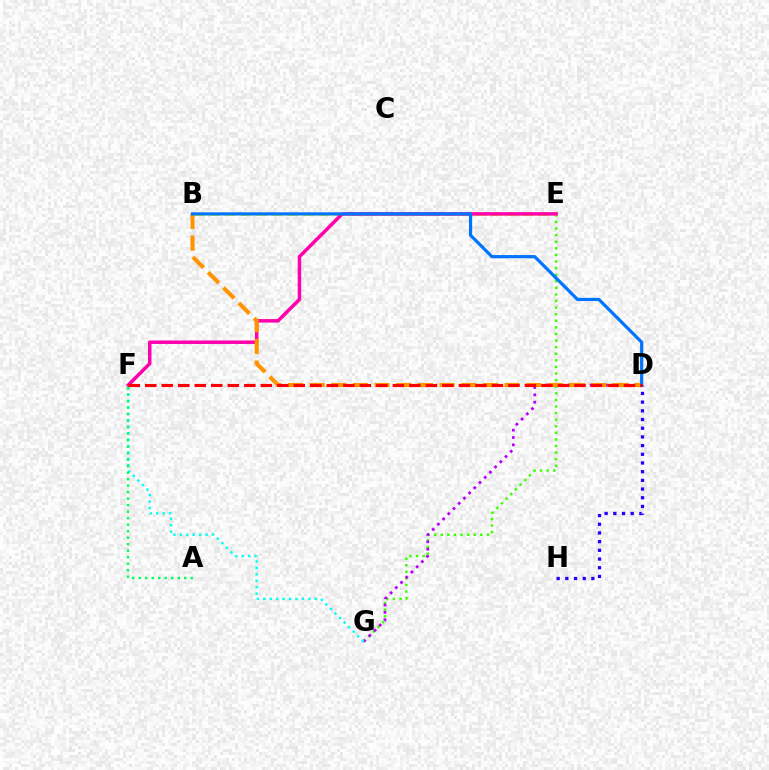{('E', 'G'): [{'color': '#3dff00', 'line_style': 'dotted', 'thickness': 1.79}], ('B', 'E'): [{'color': '#d1ff00', 'line_style': 'dashed', 'thickness': 2.13}], ('E', 'F'): [{'color': '#ff00ac', 'line_style': 'solid', 'thickness': 2.51}], ('D', 'G'): [{'color': '#b900ff', 'line_style': 'dotted', 'thickness': 2.0}], ('F', 'G'): [{'color': '#00fff6', 'line_style': 'dotted', 'thickness': 1.75}], ('B', 'D'): [{'color': '#ff9400', 'line_style': 'dashed', 'thickness': 2.94}, {'color': '#0074ff', 'line_style': 'solid', 'thickness': 2.3}], ('D', 'H'): [{'color': '#2500ff', 'line_style': 'dotted', 'thickness': 2.36}], ('A', 'F'): [{'color': '#00ff5c', 'line_style': 'dotted', 'thickness': 1.77}], ('D', 'F'): [{'color': '#ff0000', 'line_style': 'dashed', 'thickness': 2.24}]}